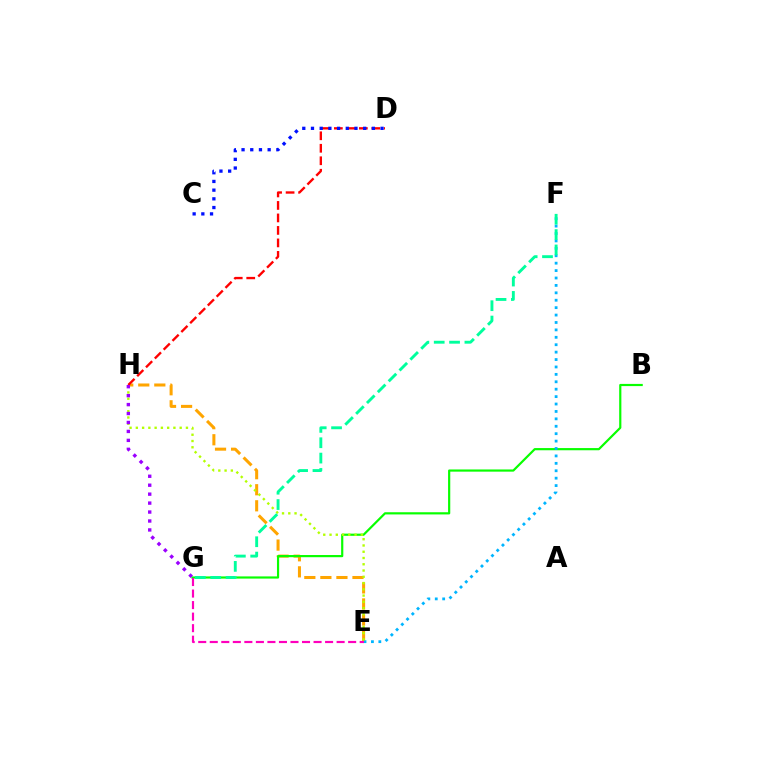{('E', 'H'): [{'color': '#ffa500', 'line_style': 'dashed', 'thickness': 2.18}, {'color': '#b3ff00', 'line_style': 'dotted', 'thickness': 1.7}], ('B', 'G'): [{'color': '#08ff00', 'line_style': 'solid', 'thickness': 1.58}], ('E', 'F'): [{'color': '#00b5ff', 'line_style': 'dotted', 'thickness': 2.01}], ('D', 'H'): [{'color': '#ff0000', 'line_style': 'dashed', 'thickness': 1.7}], ('G', 'H'): [{'color': '#9b00ff', 'line_style': 'dotted', 'thickness': 2.43}], ('E', 'G'): [{'color': '#ff00bd', 'line_style': 'dashed', 'thickness': 1.57}], ('F', 'G'): [{'color': '#00ff9d', 'line_style': 'dashed', 'thickness': 2.08}], ('C', 'D'): [{'color': '#0010ff', 'line_style': 'dotted', 'thickness': 2.36}]}